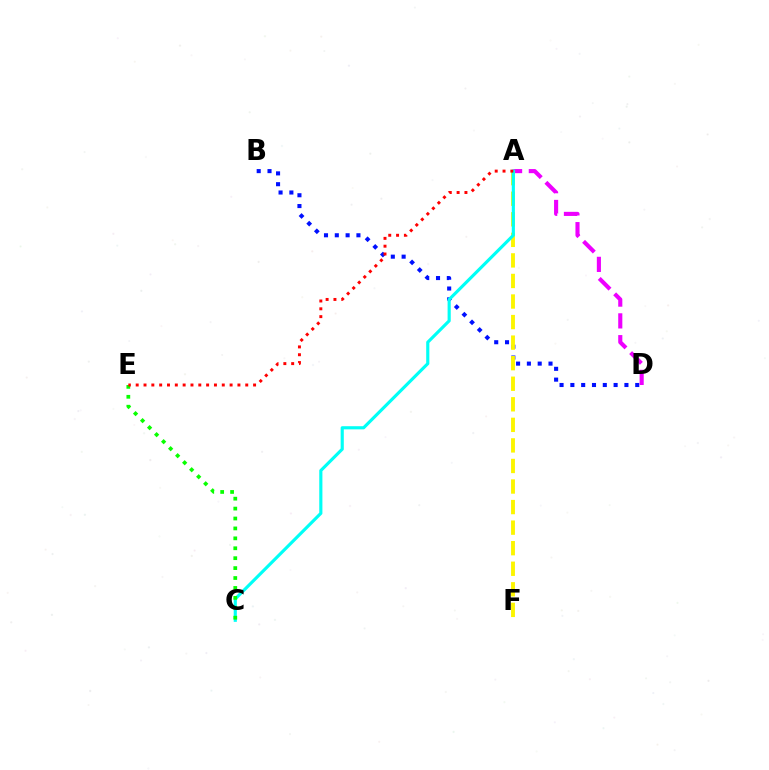{('B', 'D'): [{'color': '#0010ff', 'line_style': 'dotted', 'thickness': 2.94}], ('A', 'D'): [{'color': '#ee00ff', 'line_style': 'dashed', 'thickness': 2.96}], ('A', 'F'): [{'color': '#fcf500', 'line_style': 'dashed', 'thickness': 2.79}], ('A', 'C'): [{'color': '#00fff6', 'line_style': 'solid', 'thickness': 2.27}], ('C', 'E'): [{'color': '#08ff00', 'line_style': 'dotted', 'thickness': 2.7}], ('A', 'E'): [{'color': '#ff0000', 'line_style': 'dotted', 'thickness': 2.13}]}